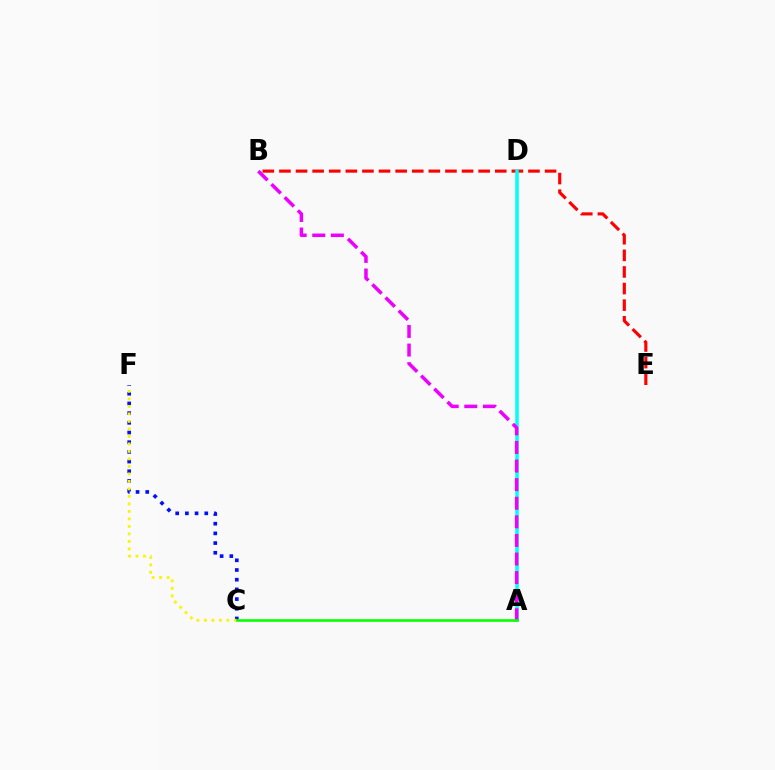{('B', 'E'): [{'color': '#ff0000', 'line_style': 'dashed', 'thickness': 2.26}], ('A', 'D'): [{'color': '#00fff6', 'line_style': 'solid', 'thickness': 2.53}], ('A', 'B'): [{'color': '#ee00ff', 'line_style': 'dashed', 'thickness': 2.53}], ('C', 'F'): [{'color': '#0010ff', 'line_style': 'dotted', 'thickness': 2.63}, {'color': '#fcf500', 'line_style': 'dotted', 'thickness': 2.04}], ('A', 'C'): [{'color': '#08ff00', 'line_style': 'solid', 'thickness': 1.88}]}